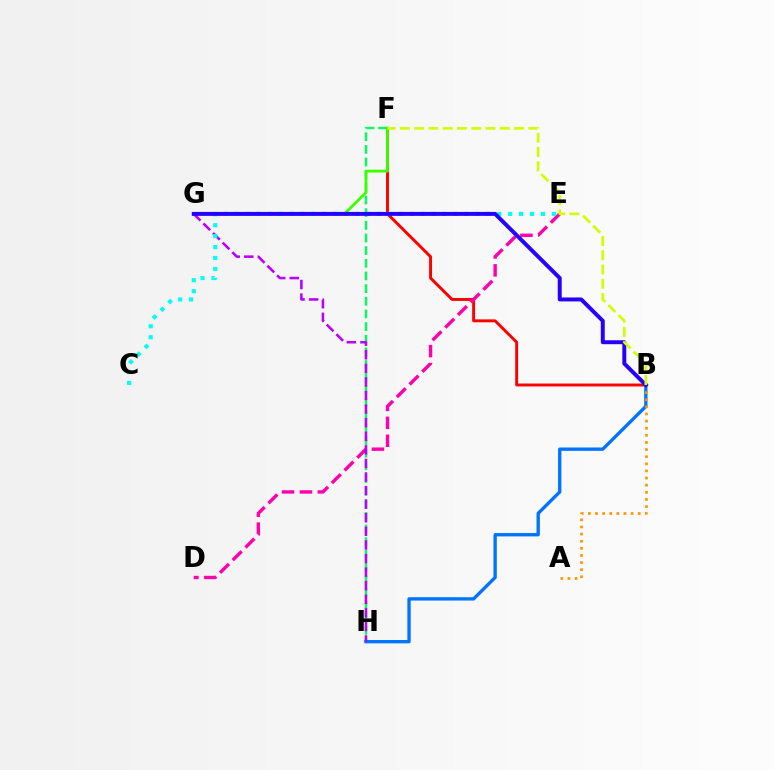{('F', 'H'): [{'color': '#00ff5c', 'line_style': 'dashed', 'thickness': 1.72}], ('B', 'F'): [{'color': '#ff0000', 'line_style': 'solid', 'thickness': 2.11}, {'color': '#d1ff00', 'line_style': 'dashed', 'thickness': 1.94}], ('F', 'G'): [{'color': '#3dff00', 'line_style': 'solid', 'thickness': 2.02}], ('D', 'E'): [{'color': '#ff00ac', 'line_style': 'dashed', 'thickness': 2.44}], ('B', 'H'): [{'color': '#0074ff', 'line_style': 'solid', 'thickness': 2.41}], ('G', 'H'): [{'color': '#b900ff', 'line_style': 'dashed', 'thickness': 1.85}], ('C', 'E'): [{'color': '#00fff6', 'line_style': 'dotted', 'thickness': 2.97}], ('A', 'B'): [{'color': '#ff9400', 'line_style': 'dotted', 'thickness': 1.93}], ('B', 'G'): [{'color': '#2500ff', 'line_style': 'solid', 'thickness': 2.84}]}